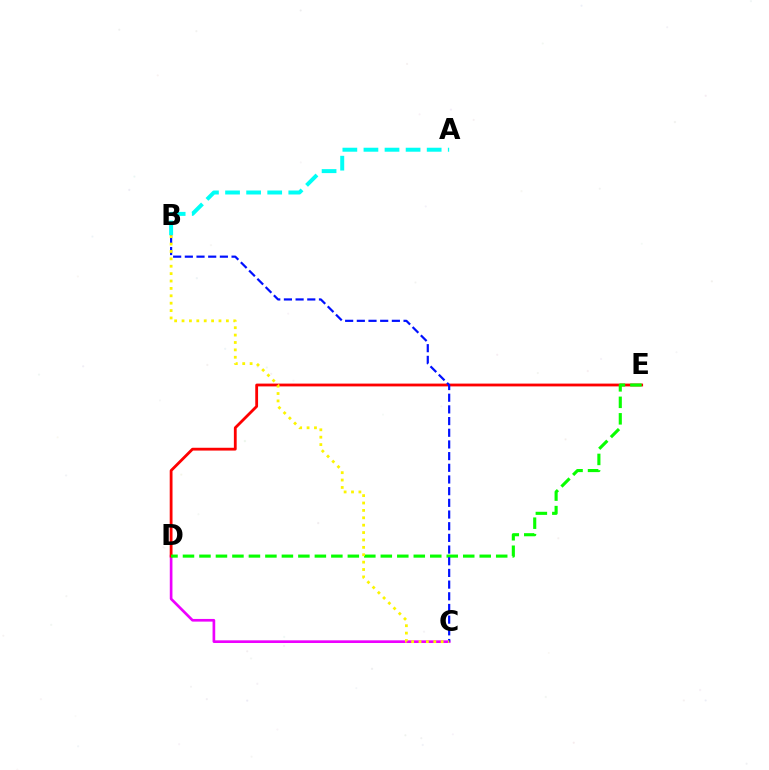{('C', 'D'): [{'color': '#ee00ff', 'line_style': 'solid', 'thickness': 1.92}], ('A', 'B'): [{'color': '#00fff6', 'line_style': 'dashed', 'thickness': 2.86}], ('D', 'E'): [{'color': '#ff0000', 'line_style': 'solid', 'thickness': 2.02}, {'color': '#08ff00', 'line_style': 'dashed', 'thickness': 2.24}], ('B', 'C'): [{'color': '#0010ff', 'line_style': 'dashed', 'thickness': 1.59}, {'color': '#fcf500', 'line_style': 'dotted', 'thickness': 2.01}]}